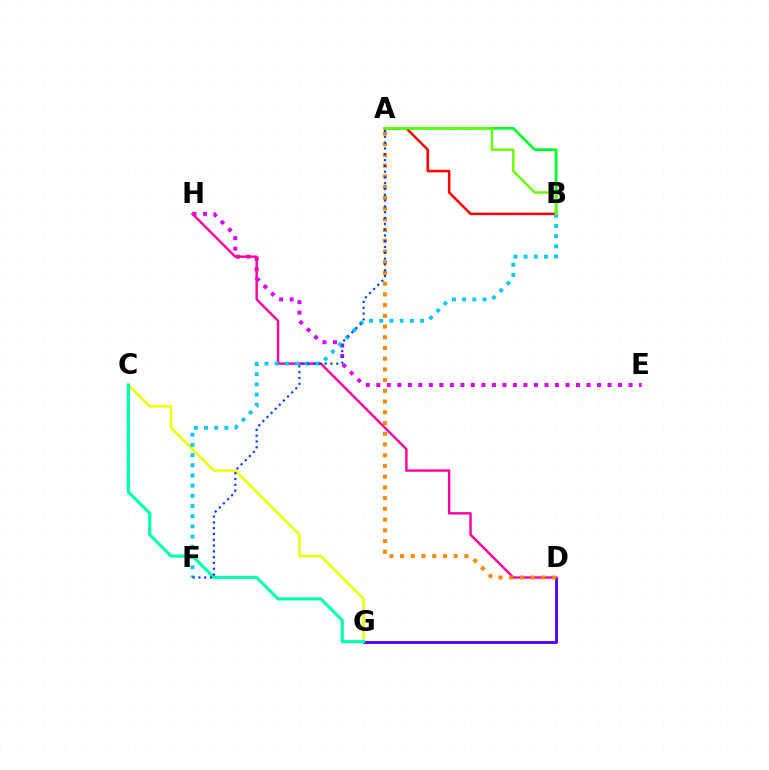{('C', 'G'): [{'color': '#eeff00', 'line_style': 'solid', 'thickness': 1.82}, {'color': '#00ffaf', 'line_style': 'solid', 'thickness': 2.29}], ('D', 'G'): [{'color': '#4f00ff', 'line_style': 'solid', 'thickness': 2.06}], ('E', 'H'): [{'color': '#d600ff', 'line_style': 'dotted', 'thickness': 2.86}], ('D', 'H'): [{'color': '#ff00a0', 'line_style': 'solid', 'thickness': 1.75}], ('A', 'B'): [{'color': '#ff0000', 'line_style': 'solid', 'thickness': 1.84}, {'color': '#00ff27', 'line_style': 'solid', 'thickness': 1.98}, {'color': '#66ff00', 'line_style': 'solid', 'thickness': 1.75}], ('B', 'F'): [{'color': '#00c7ff', 'line_style': 'dotted', 'thickness': 2.77}], ('A', 'D'): [{'color': '#ff8800', 'line_style': 'dotted', 'thickness': 2.91}], ('A', 'F'): [{'color': '#003fff', 'line_style': 'dotted', 'thickness': 1.58}]}